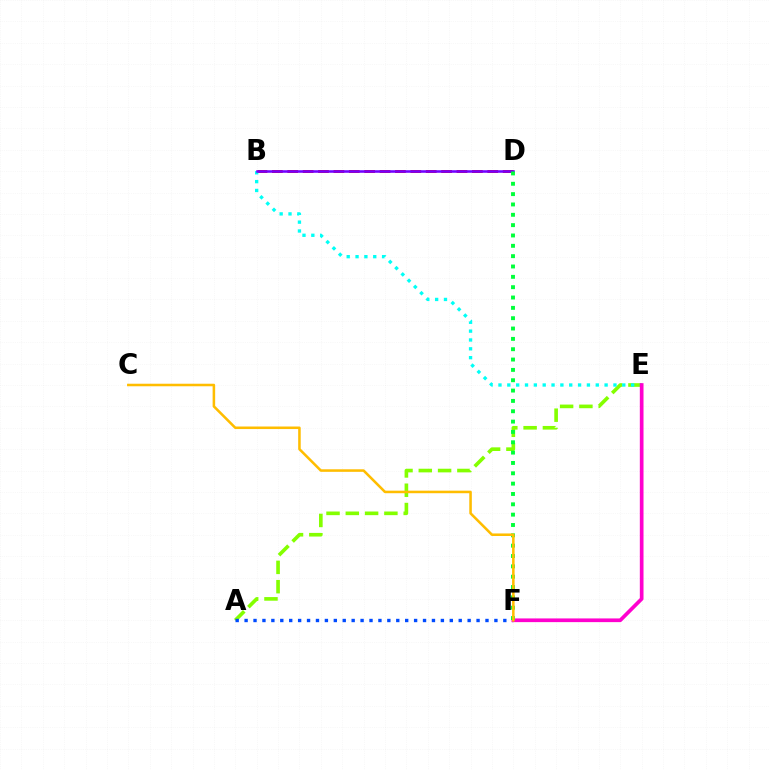{('A', 'E'): [{'color': '#84ff00', 'line_style': 'dashed', 'thickness': 2.62}], ('B', 'D'): [{'color': '#ff0000', 'line_style': 'dashed', 'thickness': 2.09}, {'color': '#7200ff', 'line_style': 'solid', 'thickness': 1.83}], ('B', 'E'): [{'color': '#00fff6', 'line_style': 'dotted', 'thickness': 2.4}], ('A', 'F'): [{'color': '#004bff', 'line_style': 'dotted', 'thickness': 2.42}], ('E', 'F'): [{'color': '#ff00cf', 'line_style': 'solid', 'thickness': 2.66}], ('D', 'F'): [{'color': '#00ff39', 'line_style': 'dotted', 'thickness': 2.81}], ('C', 'F'): [{'color': '#ffbd00', 'line_style': 'solid', 'thickness': 1.83}]}